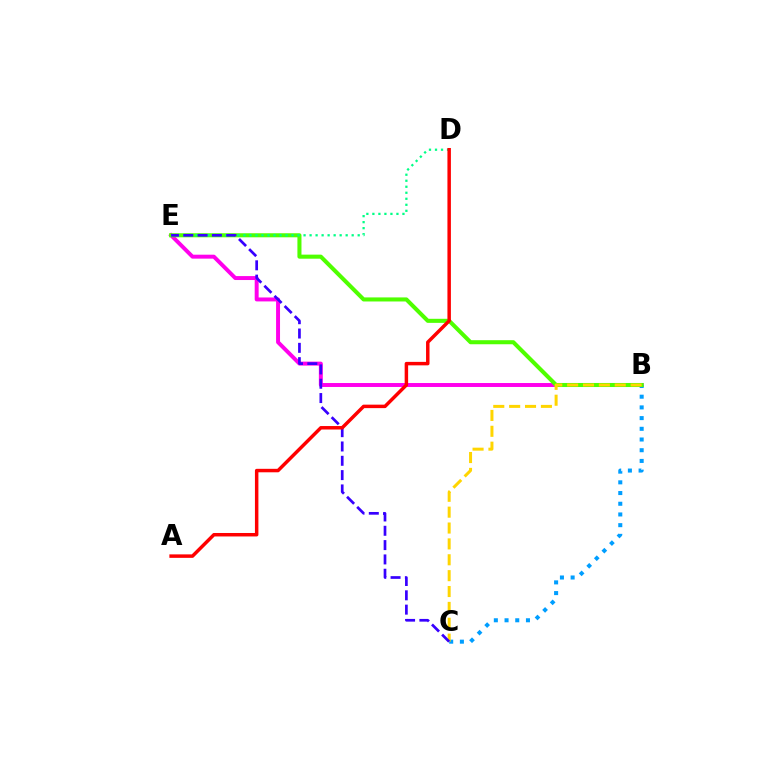{('B', 'E'): [{'color': '#ff00ed', 'line_style': 'solid', 'thickness': 2.84}, {'color': '#4fff00', 'line_style': 'solid', 'thickness': 2.92}], ('B', 'C'): [{'color': '#009eff', 'line_style': 'dotted', 'thickness': 2.91}, {'color': '#ffd500', 'line_style': 'dashed', 'thickness': 2.16}], ('D', 'E'): [{'color': '#00ff86', 'line_style': 'dotted', 'thickness': 1.63}], ('C', 'E'): [{'color': '#3700ff', 'line_style': 'dashed', 'thickness': 1.95}], ('A', 'D'): [{'color': '#ff0000', 'line_style': 'solid', 'thickness': 2.5}]}